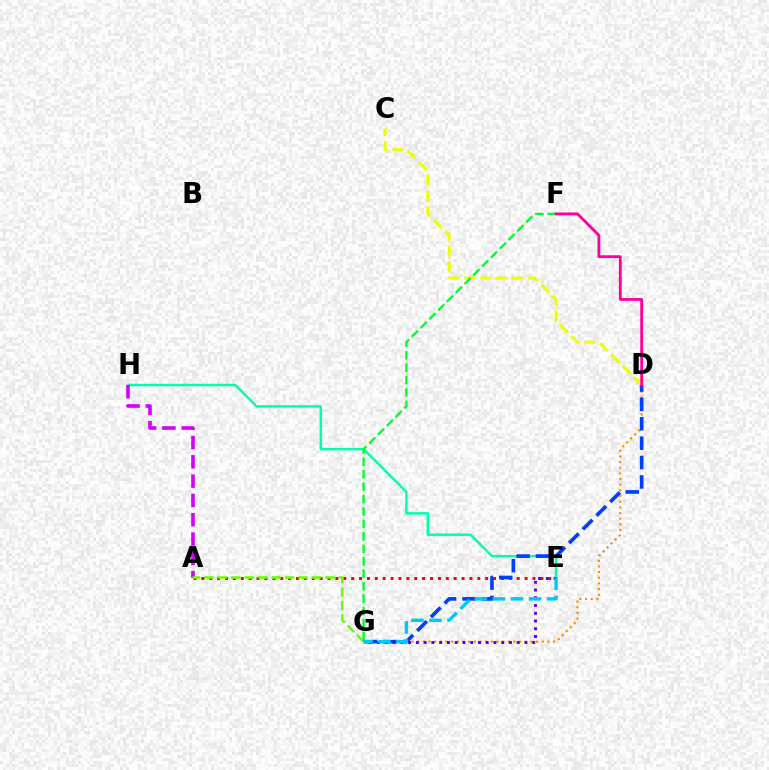{('E', 'H'): [{'color': '#00ffaf', 'line_style': 'solid', 'thickness': 1.77}], ('C', 'D'): [{'color': '#eeff00', 'line_style': 'dashed', 'thickness': 2.16}], ('A', 'E'): [{'color': '#ff0000', 'line_style': 'dotted', 'thickness': 2.14}], ('A', 'H'): [{'color': '#d600ff', 'line_style': 'dashed', 'thickness': 2.62}], ('D', 'G'): [{'color': '#ff8800', 'line_style': 'dotted', 'thickness': 1.54}, {'color': '#003fff', 'line_style': 'dashed', 'thickness': 2.63}], ('F', 'G'): [{'color': '#00ff27', 'line_style': 'dashed', 'thickness': 1.69}], ('A', 'G'): [{'color': '#66ff00', 'line_style': 'dashed', 'thickness': 1.83}], ('E', 'G'): [{'color': '#4f00ff', 'line_style': 'dotted', 'thickness': 2.11}, {'color': '#00c7ff', 'line_style': 'dashed', 'thickness': 2.46}], ('D', 'F'): [{'color': '#ff00a0', 'line_style': 'solid', 'thickness': 2.04}]}